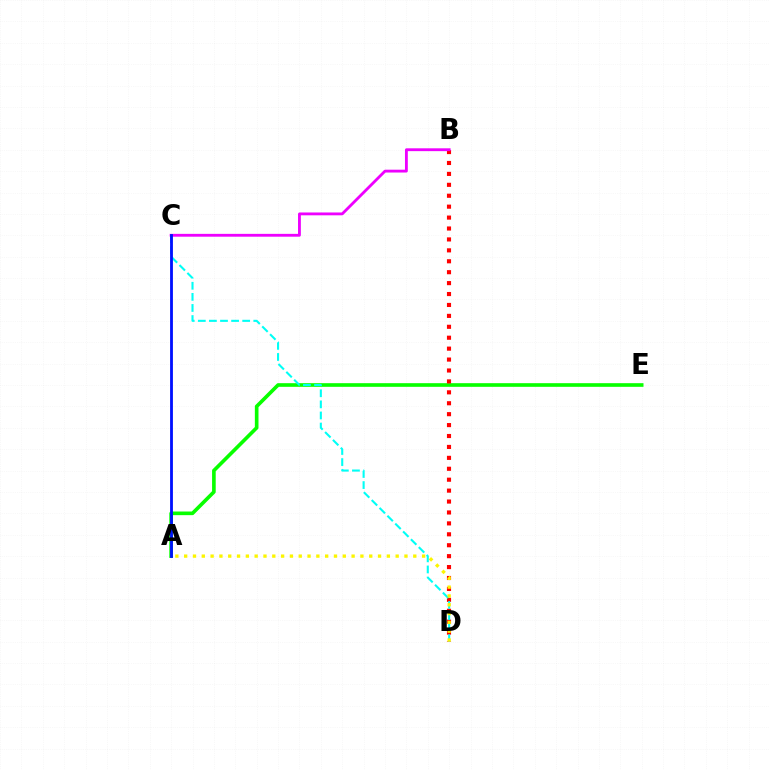{('A', 'E'): [{'color': '#08ff00', 'line_style': 'solid', 'thickness': 2.62}], ('B', 'D'): [{'color': '#ff0000', 'line_style': 'dotted', 'thickness': 2.97}], ('C', 'D'): [{'color': '#00fff6', 'line_style': 'dashed', 'thickness': 1.51}], ('A', 'D'): [{'color': '#fcf500', 'line_style': 'dotted', 'thickness': 2.39}], ('B', 'C'): [{'color': '#ee00ff', 'line_style': 'solid', 'thickness': 2.04}], ('A', 'C'): [{'color': '#0010ff', 'line_style': 'solid', 'thickness': 2.03}]}